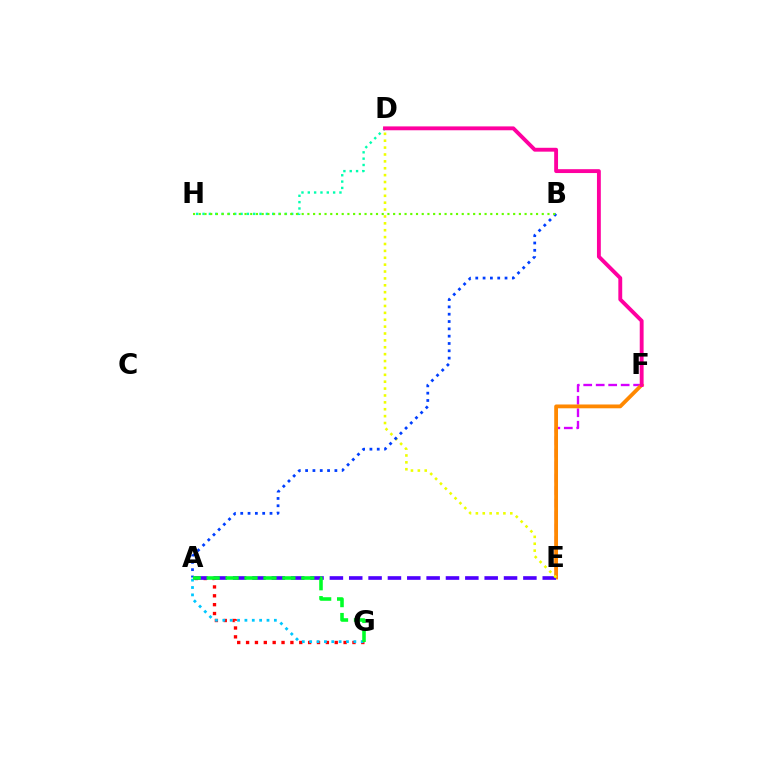{('E', 'F'): [{'color': '#d600ff', 'line_style': 'dashed', 'thickness': 1.7}, {'color': '#ff8800', 'line_style': 'solid', 'thickness': 2.74}], ('A', 'G'): [{'color': '#ff0000', 'line_style': 'dotted', 'thickness': 2.41}, {'color': '#00c7ff', 'line_style': 'dotted', 'thickness': 2.0}, {'color': '#00ff27', 'line_style': 'dashed', 'thickness': 2.57}], ('D', 'H'): [{'color': '#00ffaf', 'line_style': 'dotted', 'thickness': 1.72}], ('A', 'E'): [{'color': '#4f00ff', 'line_style': 'dashed', 'thickness': 2.63}], ('D', 'E'): [{'color': '#eeff00', 'line_style': 'dotted', 'thickness': 1.87}], ('D', 'F'): [{'color': '#ff00a0', 'line_style': 'solid', 'thickness': 2.78}], ('A', 'B'): [{'color': '#003fff', 'line_style': 'dotted', 'thickness': 1.99}], ('B', 'H'): [{'color': '#66ff00', 'line_style': 'dotted', 'thickness': 1.55}]}